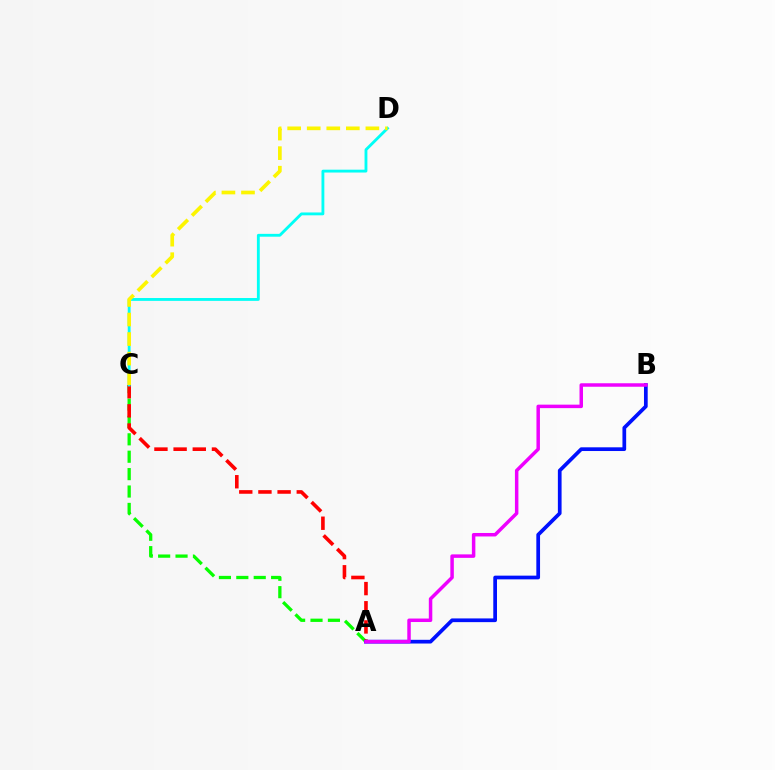{('A', 'C'): [{'color': '#08ff00', 'line_style': 'dashed', 'thickness': 2.36}, {'color': '#ff0000', 'line_style': 'dashed', 'thickness': 2.6}], ('C', 'D'): [{'color': '#00fff6', 'line_style': 'solid', 'thickness': 2.05}, {'color': '#fcf500', 'line_style': 'dashed', 'thickness': 2.66}], ('A', 'B'): [{'color': '#0010ff', 'line_style': 'solid', 'thickness': 2.67}, {'color': '#ee00ff', 'line_style': 'solid', 'thickness': 2.51}]}